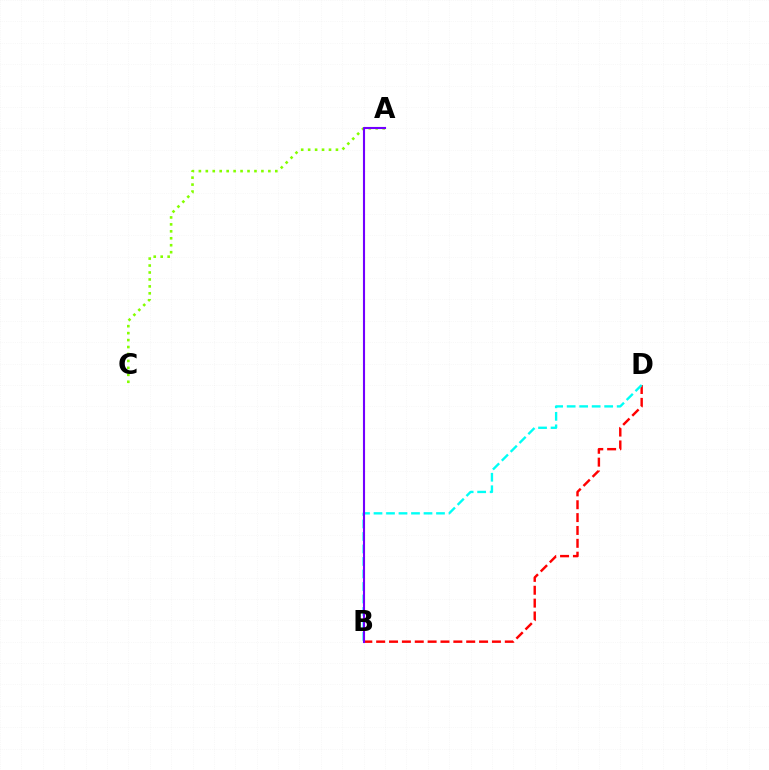{('A', 'C'): [{'color': '#84ff00', 'line_style': 'dotted', 'thickness': 1.89}], ('B', 'D'): [{'color': '#ff0000', 'line_style': 'dashed', 'thickness': 1.75}, {'color': '#00fff6', 'line_style': 'dashed', 'thickness': 1.7}], ('A', 'B'): [{'color': '#7200ff', 'line_style': 'solid', 'thickness': 1.52}]}